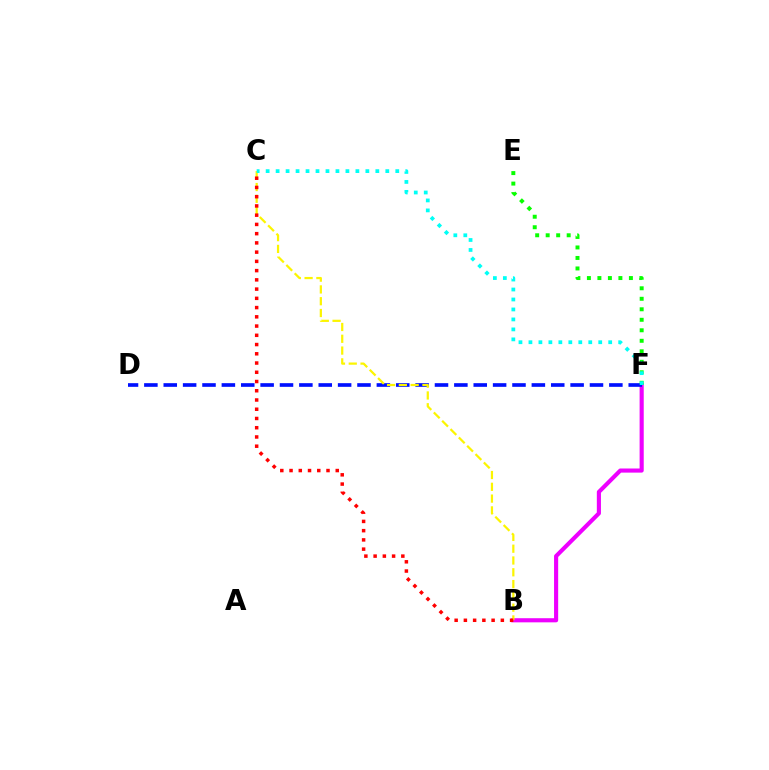{('B', 'F'): [{'color': '#ee00ff', 'line_style': 'solid', 'thickness': 2.97}], ('D', 'F'): [{'color': '#0010ff', 'line_style': 'dashed', 'thickness': 2.63}], ('B', 'C'): [{'color': '#fcf500', 'line_style': 'dashed', 'thickness': 1.6}, {'color': '#ff0000', 'line_style': 'dotted', 'thickness': 2.51}], ('E', 'F'): [{'color': '#08ff00', 'line_style': 'dotted', 'thickness': 2.85}], ('C', 'F'): [{'color': '#00fff6', 'line_style': 'dotted', 'thickness': 2.71}]}